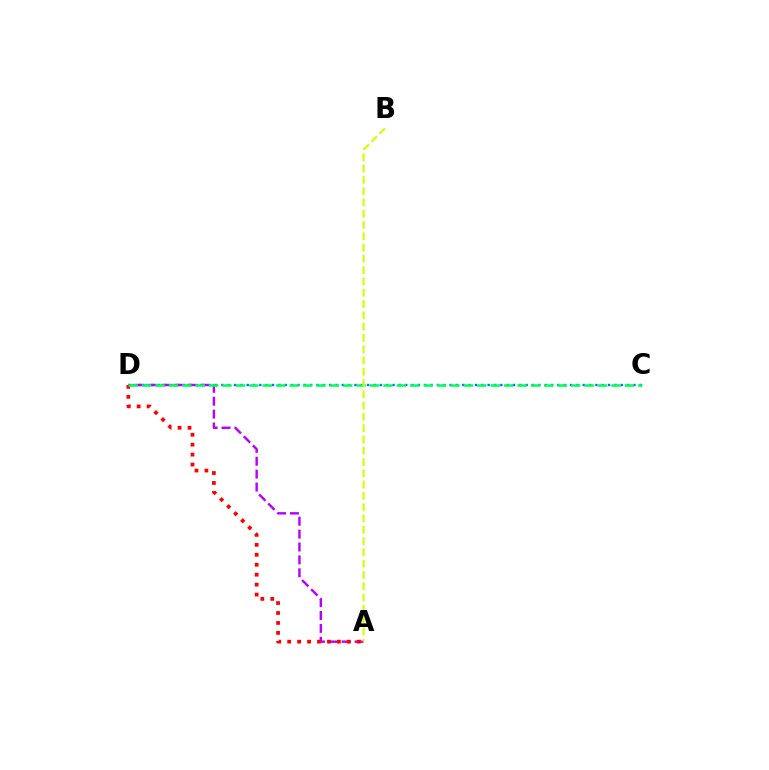{('C', 'D'): [{'color': '#0074ff', 'line_style': 'dotted', 'thickness': 1.72}, {'color': '#00ff5c', 'line_style': 'dashed', 'thickness': 1.82}], ('A', 'D'): [{'color': '#b900ff', 'line_style': 'dashed', 'thickness': 1.75}, {'color': '#ff0000', 'line_style': 'dotted', 'thickness': 2.7}], ('A', 'B'): [{'color': '#d1ff00', 'line_style': 'dashed', 'thickness': 1.53}]}